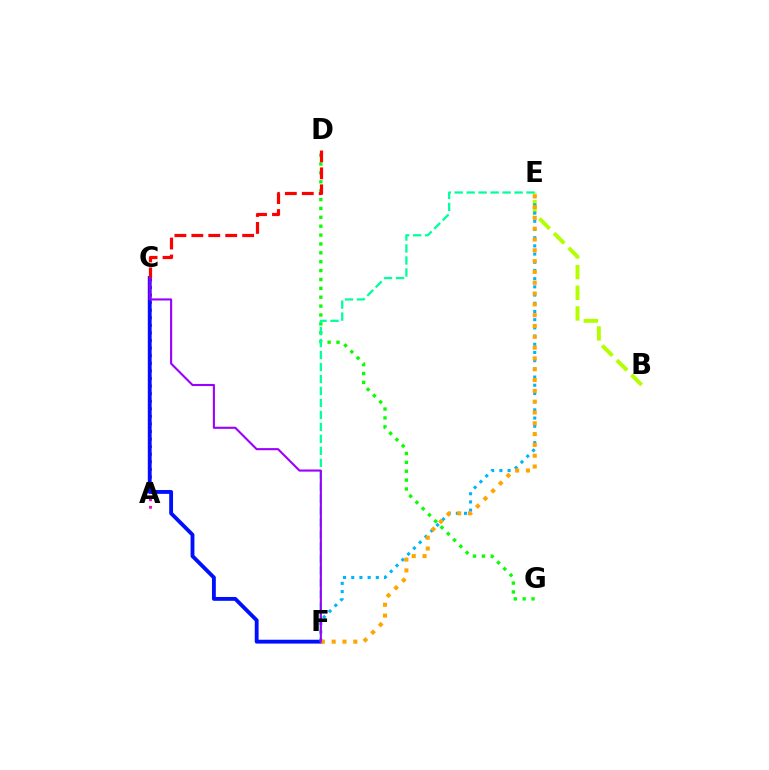{('B', 'E'): [{'color': '#b3ff00', 'line_style': 'dashed', 'thickness': 2.81}], ('D', 'G'): [{'color': '#08ff00', 'line_style': 'dotted', 'thickness': 2.41}], ('A', 'C'): [{'color': '#ff00bd', 'line_style': 'dotted', 'thickness': 2.06}], ('E', 'F'): [{'color': '#00b5ff', 'line_style': 'dotted', 'thickness': 2.23}, {'color': '#ffa500', 'line_style': 'dotted', 'thickness': 2.94}, {'color': '#00ff9d', 'line_style': 'dashed', 'thickness': 1.63}], ('C', 'F'): [{'color': '#0010ff', 'line_style': 'solid', 'thickness': 2.77}, {'color': '#9b00ff', 'line_style': 'solid', 'thickness': 1.52}], ('C', 'D'): [{'color': '#ff0000', 'line_style': 'dashed', 'thickness': 2.3}]}